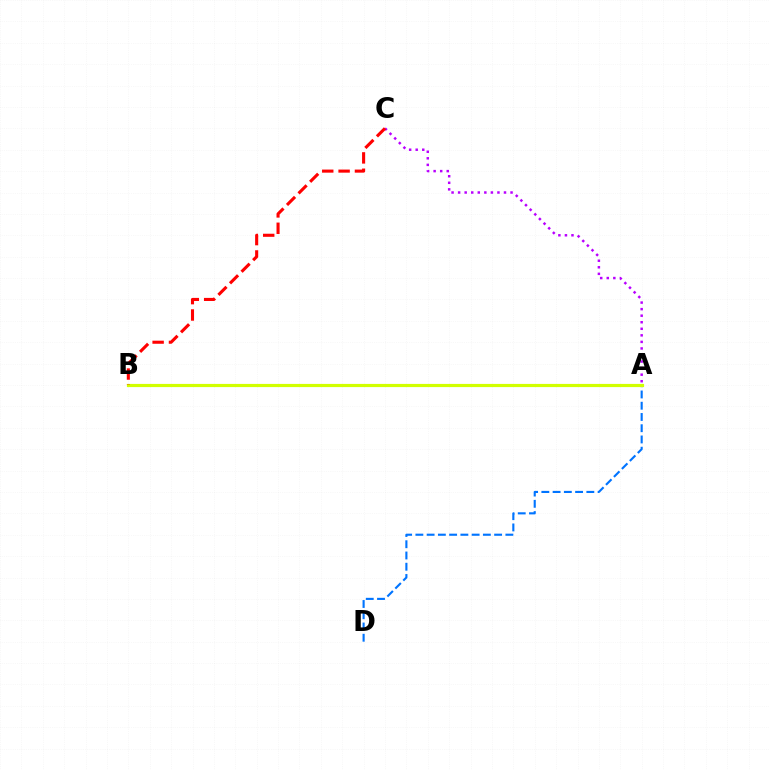{('A', 'B'): [{'color': '#00ff5c', 'line_style': 'dashed', 'thickness': 1.8}, {'color': '#d1ff00', 'line_style': 'solid', 'thickness': 2.29}], ('A', 'C'): [{'color': '#b900ff', 'line_style': 'dotted', 'thickness': 1.78}], ('A', 'D'): [{'color': '#0074ff', 'line_style': 'dashed', 'thickness': 1.53}], ('B', 'C'): [{'color': '#ff0000', 'line_style': 'dashed', 'thickness': 2.22}]}